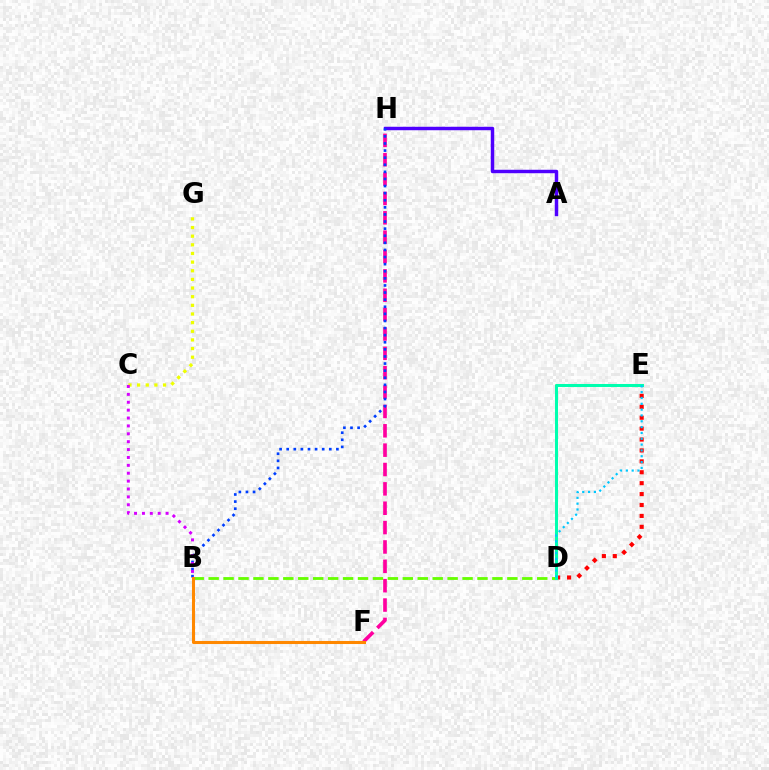{('C', 'G'): [{'color': '#eeff00', 'line_style': 'dotted', 'thickness': 2.35}], ('D', 'E'): [{'color': '#ff0000', 'line_style': 'dotted', 'thickness': 2.96}, {'color': '#00ff27', 'line_style': 'dashed', 'thickness': 1.94}, {'color': '#00ffaf', 'line_style': 'solid', 'thickness': 2.18}, {'color': '#00c7ff', 'line_style': 'dotted', 'thickness': 1.58}], ('F', 'H'): [{'color': '#ff00a0', 'line_style': 'dashed', 'thickness': 2.63}], ('A', 'H'): [{'color': '#4f00ff', 'line_style': 'solid', 'thickness': 2.49}], ('B', 'H'): [{'color': '#003fff', 'line_style': 'dotted', 'thickness': 1.93}], ('B', 'C'): [{'color': '#d600ff', 'line_style': 'dotted', 'thickness': 2.14}], ('B', 'D'): [{'color': '#66ff00', 'line_style': 'dashed', 'thickness': 2.03}], ('B', 'F'): [{'color': '#ff8800', 'line_style': 'solid', 'thickness': 2.2}]}